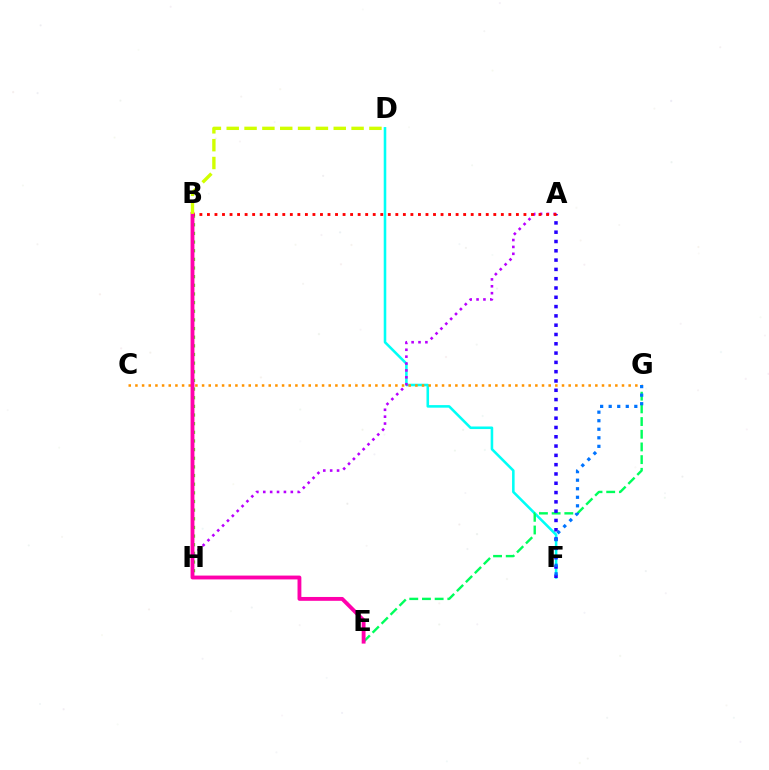{('B', 'H'): [{'color': '#3dff00', 'line_style': 'dotted', 'thickness': 2.35}], ('D', 'F'): [{'color': '#00fff6', 'line_style': 'solid', 'thickness': 1.85}], ('E', 'G'): [{'color': '#00ff5c', 'line_style': 'dashed', 'thickness': 1.72}], ('C', 'G'): [{'color': '#ff9400', 'line_style': 'dotted', 'thickness': 1.81}], ('A', 'H'): [{'color': '#b900ff', 'line_style': 'dotted', 'thickness': 1.87}], ('A', 'F'): [{'color': '#2500ff', 'line_style': 'dotted', 'thickness': 2.53}], ('F', 'G'): [{'color': '#0074ff', 'line_style': 'dotted', 'thickness': 2.32}], ('A', 'B'): [{'color': '#ff0000', 'line_style': 'dotted', 'thickness': 2.05}], ('B', 'E'): [{'color': '#ff00ac', 'line_style': 'solid', 'thickness': 2.77}], ('B', 'D'): [{'color': '#d1ff00', 'line_style': 'dashed', 'thickness': 2.42}]}